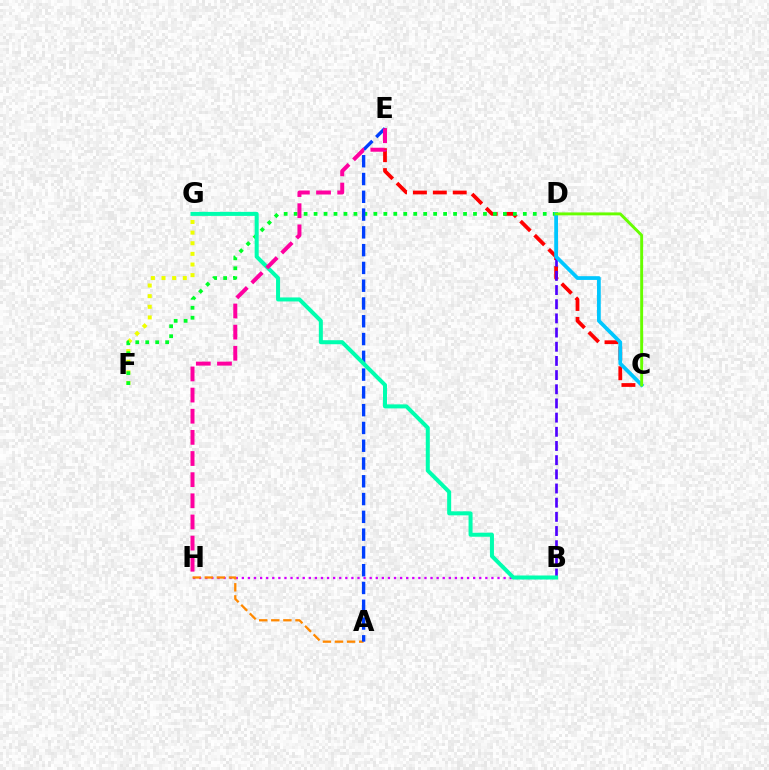{('B', 'H'): [{'color': '#d600ff', 'line_style': 'dotted', 'thickness': 1.65}], ('A', 'H'): [{'color': '#ff8800', 'line_style': 'dashed', 'thickness': 1.64}], ('C', 'E'): [{'color': '#ff0000', 'line_style': 'dashed', 'thickness': 2.7}], ('F', 'G'): [{'color': '#eeff00', 'line_style': 'dotted', 'thickness': 2.89}], ('D', 'F'): [{'color': '#00ff27', 'line_style': 'dotted', 'thickness': 2.71}], ('A', 'E'): [{'color': '#003fff', 'line_style': 'dashed', 'thickness': 2.42}], ('B', 'D'): [{'color': '#4f00ff', 'line_style': 'dashed', 'thickness': 1.93}], ('C', 'D'): [{'color': '#00c7ff', 'line_style': 'solid', 'thickness': 2.7}, {'color': '#66ff00', 'line_style': 'solid', 'thickness': 2.11}], ('B', 'G'): [{'color': '#00ffaf', 'line_style': 'solid', 'thickness': 2.89}], ('E', 'H'): [{'color': '#ff00a0', 'line_style': 'dashed', 'thickness': 2.87}]}